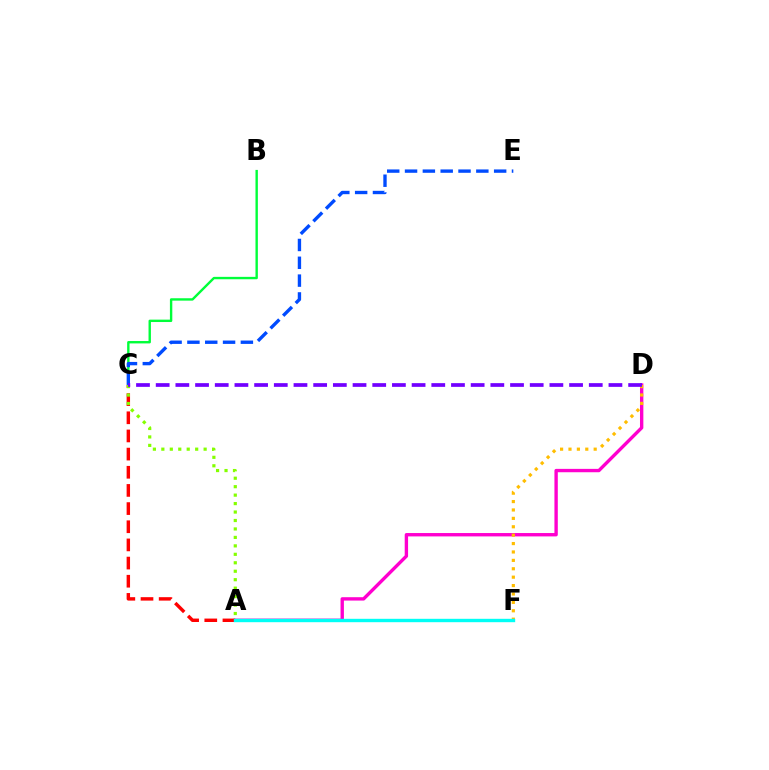{('A', 'D'): [{'color': '#ff00cf', 'line_style': 'solid', 'thickness': 2.42}], ('D', 'F'): [{'color': '#ffbd00', 'line_style': 'dotted', 'thickness': 2.28}], ('A', 'C'): [{'color': '#ff0000', 'line_style': 'dashed', 'thickness': 2.47}, {'color': '#84ff00', 'line_style': 'dotted', 'thickness': 2.3}], ('B', 'C'): [{'color': '#00ff39', 'line_style': 'solid', 'thickness': 1.72}], ('C', 'E'): [{'color': '#004bff', 'line_style': 'dashed', 'thickness': 2.42}], ('C', 'D'): [{'color': '#7200ff', 'line_style': 'dashed', 'thickness': 2.67}], ('A', 'F'): [{'color': '#00fff6', 'line_style': 'solid', 'thickness': 2.44}]}